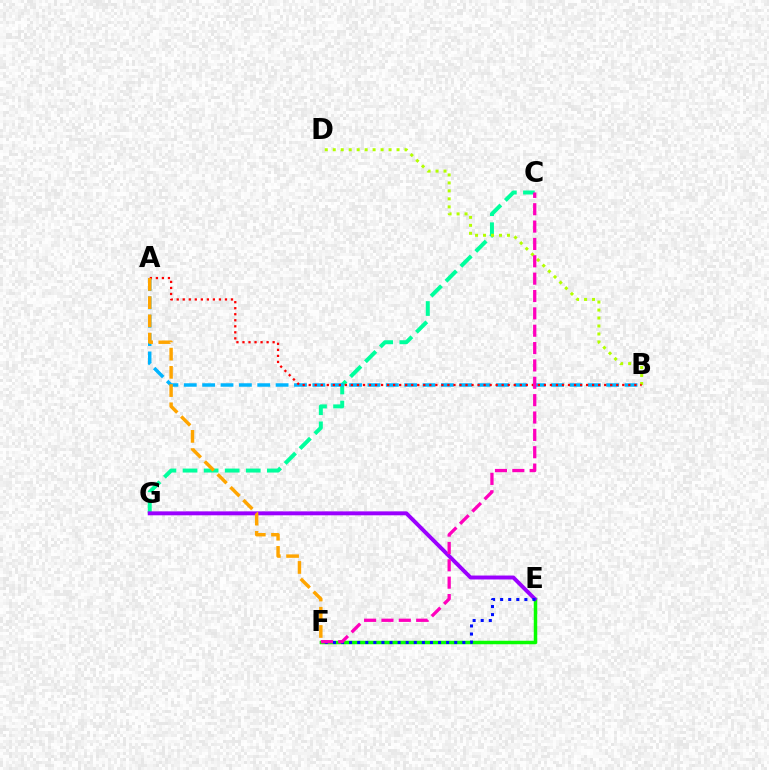{('C', 'G'): [{'color': '#00ff9d', 'line_style': 'dashed', 'thickness': 2.86}], ('E', 'F'): [{'color': '#08ff00', 'line_style': 'solid', 'thickness': 2.51}, {'color': '#0010ff', 'line_style': 'dotted', 'thickness': 2.2}], ('B', 'D'): [{'color': '#b3ff00', 'line_style': 'dotted', 'thickness': 2.17}], ('A', 'B'): [{'color': '#00b5ff', 'line_style': 'dashed', 'thickness': 2.49}, {'color': '#ff0000', 'line_style': 'dotted', 'thickness': 1.64}], ('E', 'G'): [{'color': '#9b00ff', 'line_style': 'solid', 'thickness': 2.83}], ('C', 'F'): [{'color': '#ff00bd', 'line_style': 'dashed', 'thickness': 2.36}], ('A', 'F'): [{'color': '#ffa500', 'line_style': 'dashed', 'thickness': 2.48}]}